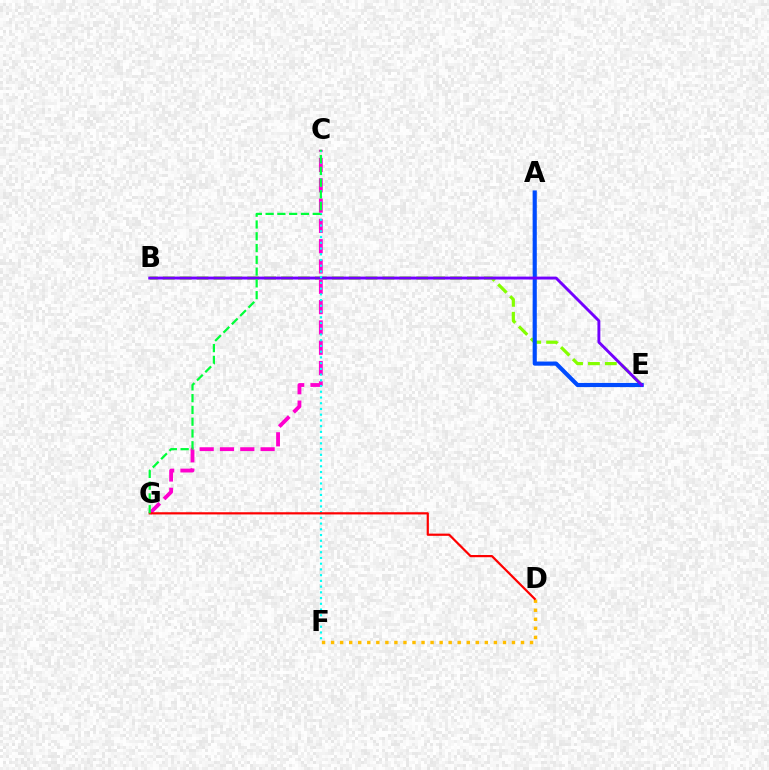{('B', 'E'): [{'color': '#84ff00', 'line_style': 'dashed', 'thickness': 2.3}, {'color': '#7200ff', 'line_style': 'solid', 'thickness': 2.09}], ('A', 'E'): [{'color': '#004bff', 'line_style': 'solid', 'thickness': 2.99}], ('D', 'F'): [{'color': '#ffbd00', 'line_style': 'dotted', 'thickness': 2.46}], ('C', 'G'): [{'color': '#ff00cf', 'line_style': 'dashed', 'thickness': 2.76}, {'color': '#00ff39', 'line_style': 'dashed', 'thickness': 1.6}], ('C', 'F'): [{'color': '#00fff6', 'line_style': 'dotted', 'thickness': 1.56}], ('D', 'G'): [{'color': '#ff0000', 'line_style': 'solid', 'thickness': 1.59}]}